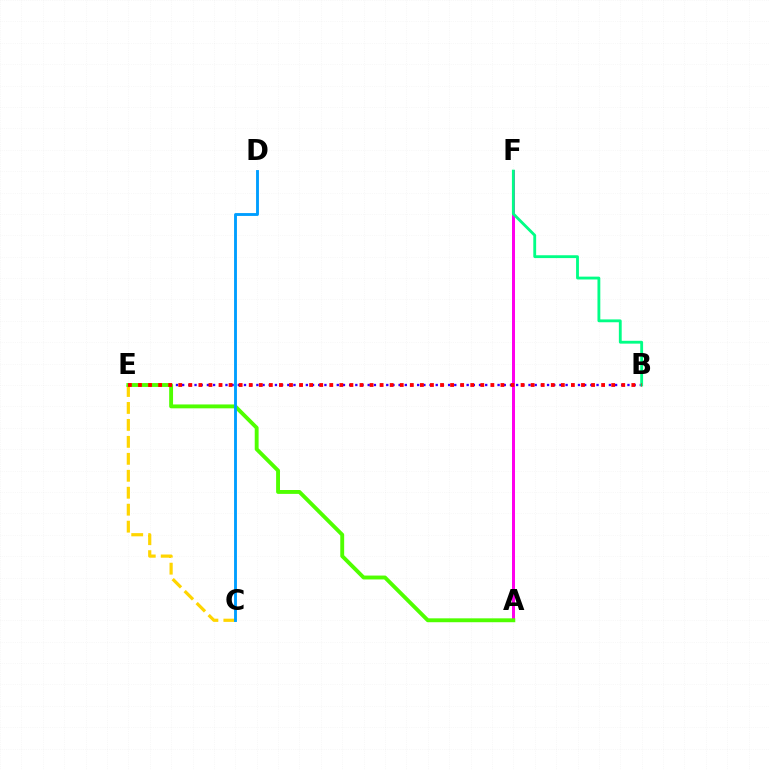{('A', 'F'): [{'color': '#ff00ed', 'line_style': 'solid', 'thickness': 2.16}], ('B', 'E'): [{'color': '#3700ff', 'line_style': 'dotted', 'thickness': 1.68}, {'color': '#ff0000', 'line_style': 'dotted', 'thickness': 2.74}], ('C', 'E'): [{'color': '#ffd500', 'line_style': 'dashed', 'thickness': 2.3}], ('B', 'F'): [{'color': '#00ff86', 'line_style': 'solid', 'thickness': 2.04}], ('A', 'E'): [{'color': '#4fff00', 'line_style': 'solid', 'thickness': 2.79}], ('C', 'D'): [{'color': '#009eff', 'line_style': 'solid', 'thickness': 2.07}]}